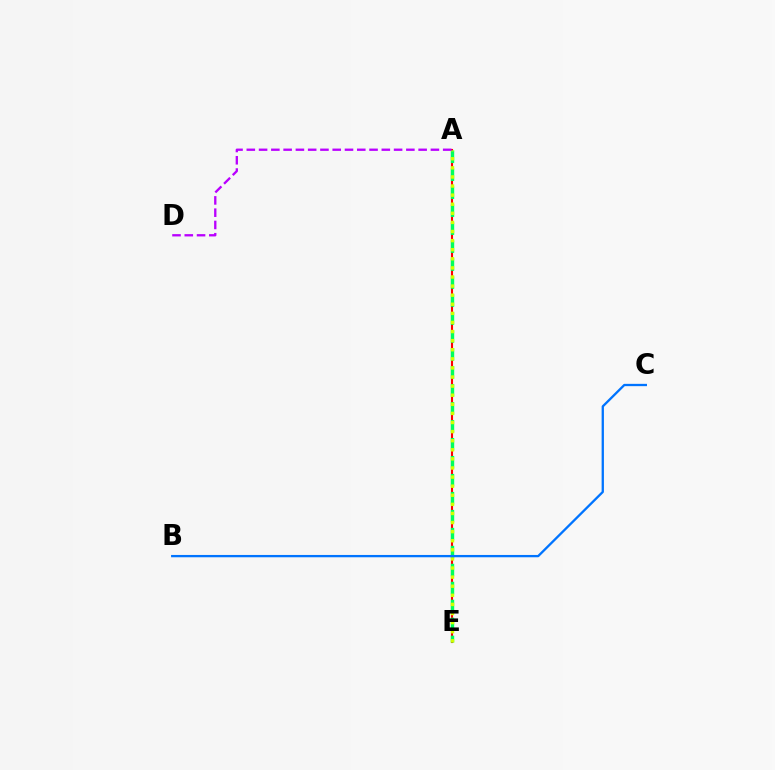{('A', 'E'): [{'color': '#ff0000', 'line_style': 'solid', 'thickness': 1.51}, {'color': '#00ff5c', 'line_style': 'dashed', 'thickness': 2.44}, {'color': '#d1ff00', 'line_style': 'dotted', 'thickness': 2.47}], ('B', 'C'): [{'color': '#0074ff', 'line_style': 'solid', 'thickness': 1.66}], ('A', 'D'): [{'color': '#b900ff', 'line_style': 'dashed', 'thickness': 1.67}]}